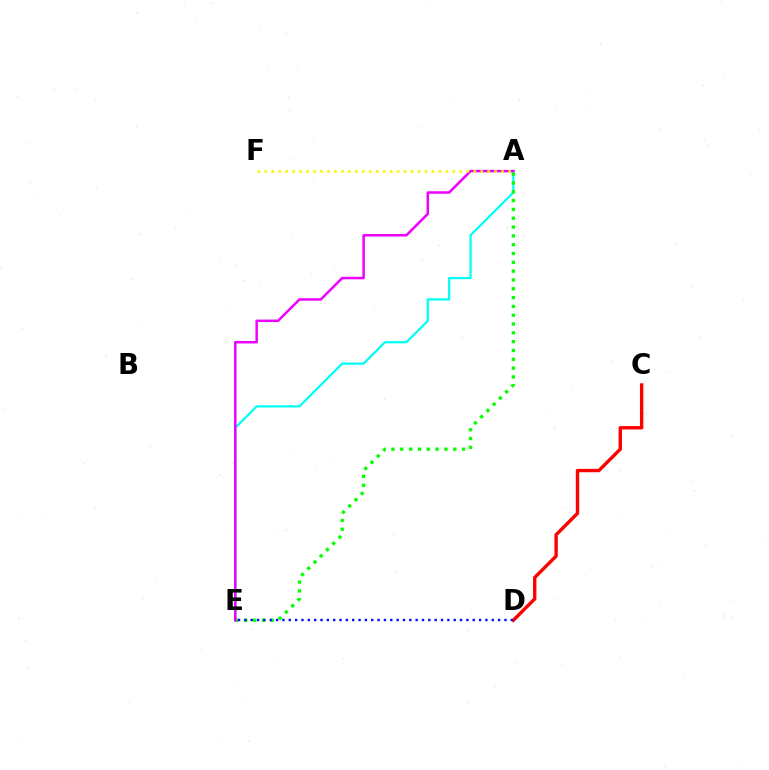{('A', 'E'): [{'color': '#00fff6', 'line_style': 'solid', 'thickness': 1.61}, {'color': '#08ff00', 'line_style': 'dotted', 'thickness': 2.4}, {'color': '#ee00ff', 'line_style': 'solid', 'thickness': 1.8}], ('C', 'D'): [{'color': '#ff0000', 'line_style': 'solid', 'thickness': 2.43}], ('A', 'F'): [{'color': '#fcf500', 'line_style': 'dotted', 'thickness': 1.89}], ('D', 'E'): [{'color': '#0010ff', 'line_style': 'dotted', 'thickness': 1.72}]}